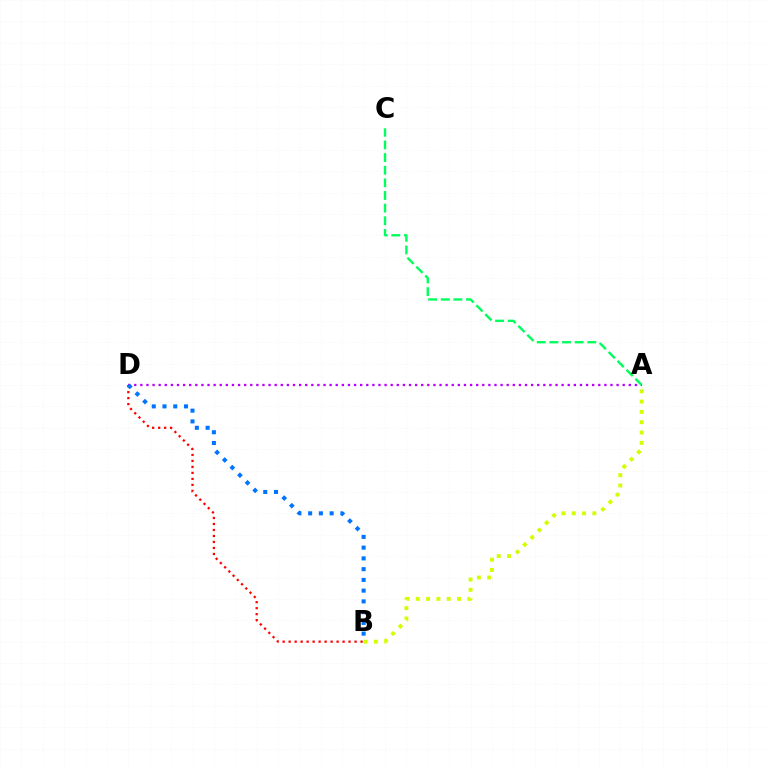{('B', 'D'): [{'color': '#ff0000', 'line_style': 'dotted', 'thickness': 1.63}, {'color': '#0074ff', 'line_style': 'dotted', 'thickness': 2.92}], ('A', 'D'): [{'color': '#b900ff', 'line_style': 'dotted', 'thickness': 1.66}], ('A', 'B'): [{'color': '#d1ff00', 'line_style': 'dotted', 'thickness': 2.8}], ('A', 'C'): [{'color': '#00ff5c', 'line_style': 'dashed', 'thickness': 1.72}]}